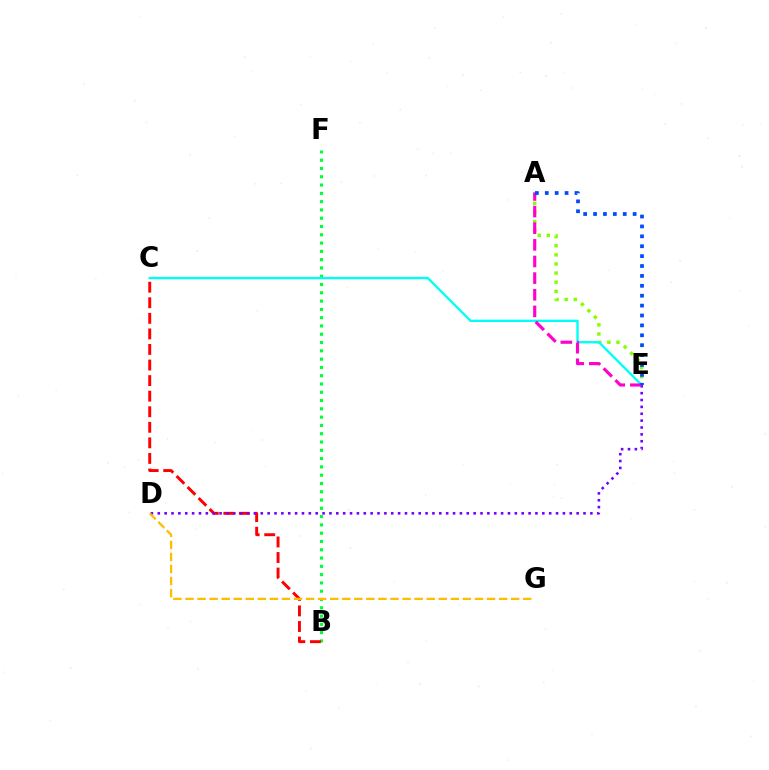{('A', 'E'): [{'color': '#84ff00', 'line_style': 'dotted', 'thickness': 2.48}, {'color': '#ff00cf', 'line_style': 'dashed', 'thickness': 2.26}, {'color': '#004bff', 'line_style': 'dotted', 'thickness': 2.69}], ('B', 'F'): [{'color': '#00ff39', 'line_style': 'dotted', 'thickness': 2.25}], ('B', 'C'): [{'color': '#ff0000', 'line_style': 'dashed', 'thickness': 2.11}], ('C', 'E'): [{'color': '#00fff6', 'line_style': 'solid', 'thickness': 1.69}], ('D', 'E'): [{'color': '#7200ff', 'line_style': 'dotted', 'thickness': 1.87}], ('D', 'G'): [{'color': '#ffbd00', 'line_style': 'dashed', 'thickness': 1.64}]}